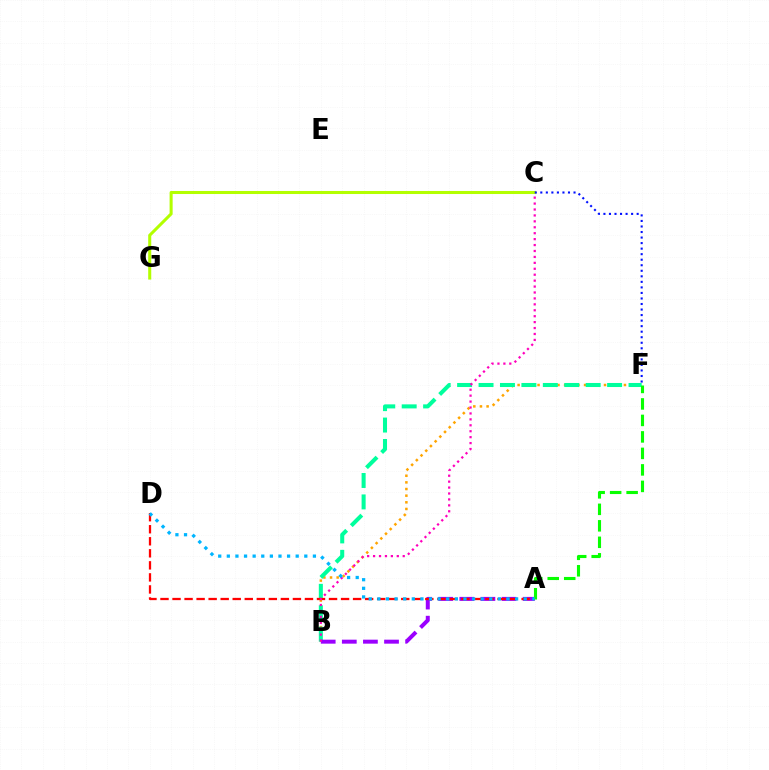{('B', 'F'): [{'color': '#ffa500', 'line_style': 'dotted', 'thickness': 1.81}, {'color': '#00ff9d', 'line_style': 'dashed', 'thickness': 2.91}], ('A', 'B'): [{'color': '#9b00ff', 'line_style': 'dashed', 'thickness': 2.87}], ('A', 'D'): [{'color': '#ff0000', 'line_style': 'dashed', 'thickness': 1.64}, {'color': '#00b5ff', 'line_style': 'dotted', 'thickness': 2.34}], ('A', 'F'): [{'color': '#08ff00', 'line_style': 'dashed', 'thickness': 2.24}], ('B', 'C'): [{'color': '#ff00bd', 'line_style': 'dotted', 'thickness': 1.61}], ('C', 'G'): [{'color': '#b3ff00', 'line_style': 'solid', 'thickness': 2.19}], ('C', 'F'): [{'color': '#0010ff', 'line_style': 'dotted', 'thickness': 1.5}]}